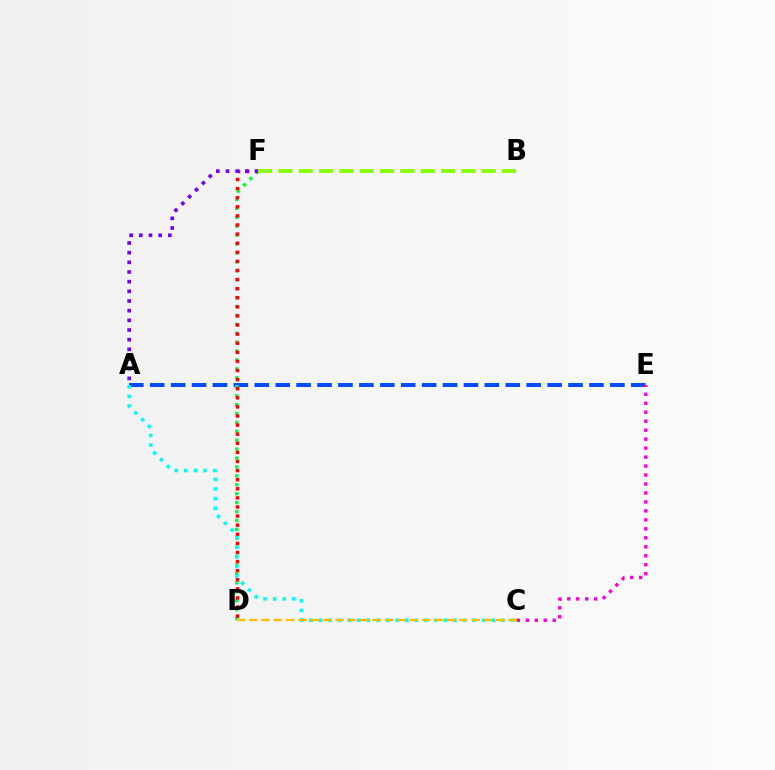{('A', 'E'): [{'color': '#004bff', 'line_style': 'dashed', 'thickness': 2.84}], ('D', 'F'): [{'color': '#00ff39', 'line_style': 'dotted', 'thickness': 2.42}, {'color': '#ff0000', 'line_style': 'dotted', 'thickness': 2.47}], ('A', 'F'): [{'color': '#7200ff', 'line_style': 'dotted', 'thickness': 2.63}], ('C', 'E'): [{'color': '#ff00cf', 'line_style': 'dotted', 'thickness': 2.44}], ('A', 'C'): [{'color': '#00fff6', 'line_style': 'dotted', 'thickness': 2.61}], ('B', 'F'): [{'color': '#84ff00', 'line_style': 'dashed', 'thickness': 2.76}], ('C', 'D'): [{'color': '#ffbd00', 'line_style': 'dashed', 'thickness': 1.68}]}